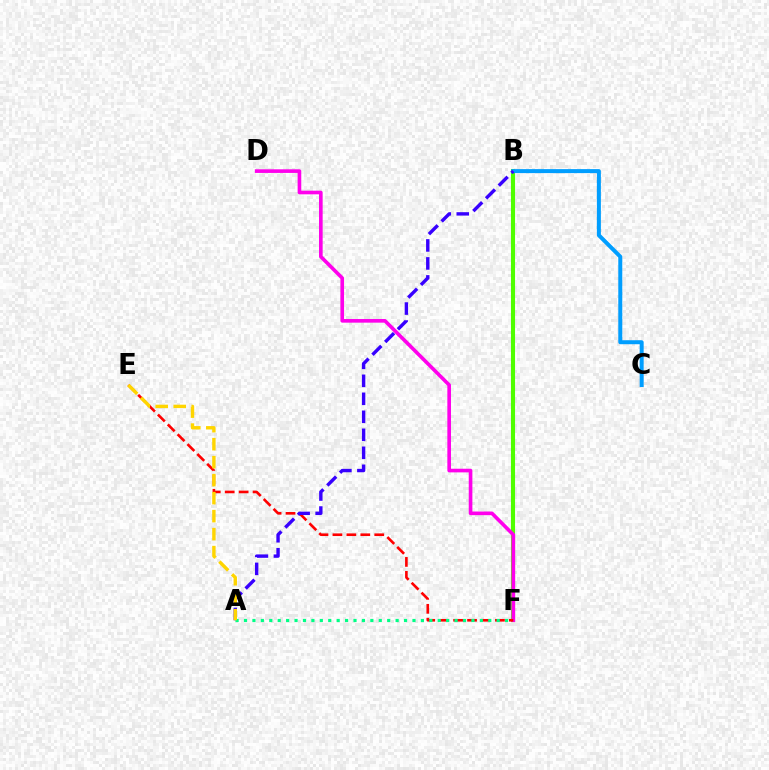{('B', 'F'): [{'color': '#4fff00', 'line_style': 'solid', 'thickness': 2.95}], ('D', 'F'): [{'color': '#ff00ed', 'line_style': 'solid', 'thickness': 2.62}], ('E', 'F'): [{'color': '#ff0000', 'line_style': 'dashed', 'thickness': 1.89}], ('B', 'C'): [{'color': '#009eff', 'line_style': 'solid', 'thickness': 2.88}], ('A', 'B'): [{'color': '#3700ff', 'line_style': 'dashed', 'thickness': 2.44}], ('A', 'F'): [{'color': '#00ff86', 'line_style': 'dotted', 'thickness': 2.29}], ('A', 'E'): [{'color': '#ffd500', 'line_style': 'dashed', 'thickness': 2.44}]}